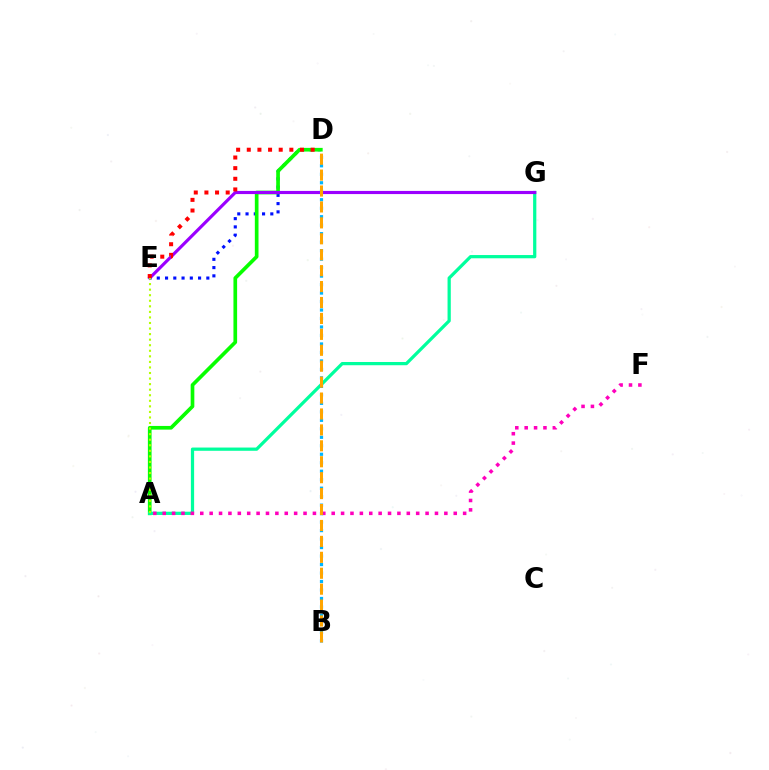{('D', 'E'): [{'color': '#0010ff', 'line_style': 'dotted', 'thickness': 2.24}, {'color': '#ff0000', 'line_style': 'dotted', 'thickness': 2.89}], ('A', 'D'): [{'color': '#08ff00', 'line_style': 'solid', 'thickness': 2.65}], ('A', 'G'): [{'color': '#00ff9d', 'line_style': 'solid', 'thickness': 2.33}], ('A', 'F'): [{'color': '#ff00bd', 'line_style': 'dotted', 'thickness': 2.55}], ('E', 'G'): [{'color': '#9b00ff', 'line_style': 'solid', 'thickness': 2.26}], ('B', 'D'): [{'color': '#00b5ff', 'line_style': 'dotted', 'thickness': 2.31}, {'color': '#ffa500', 'line_style': 'dashed', 'thickness': 2.16}], ('A', 'E'): [{'color': '#b3ff00', 'line_style': 'dotted', 'thickness': 1.51}]}